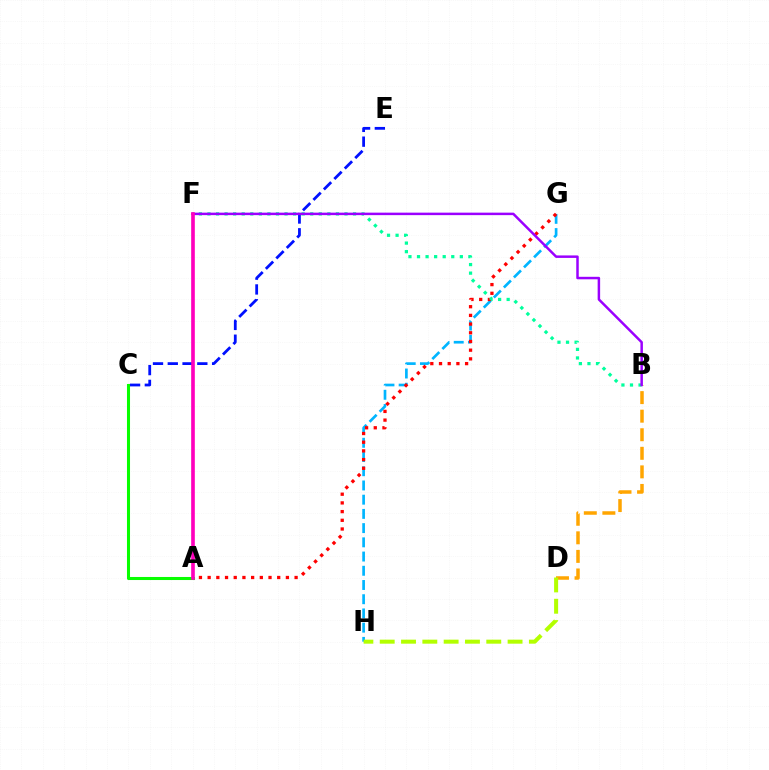{('G', 'H'): [{'color': '#00b5ff', 'line_style': 'dashed', 'thickness': 1.93}], ('A', 'G'): [{'color': '#ff0000', 'line_style': 'dotted', 'thickness': 2.36}], ('B', 'D'): [{'color': '#ffa500', 'line_style': 'dashed', 'thickness': 2.52}], ('C', 'E'): [{'color': '#0010ff', 'line_style': 'dashed', 'thickness': 2.01}], ('B', 'F'): [{'color': '#00ff9d', 'line_style': 'dotted', 'thickness': 2.33}, {'color': '#9b00ff', 'line_style': 'solid', 'thickness': 1.79}], ('A', 'C'): [{'color': '#08ff00', 'line_style': 'solid', 'thickness': 2.2}], ('D', 'H'): [{'color': '#b3ff00', 'line_style': 'dashed', 'thickness': 2.89}], ('A', 'F'): [{'color': '#ff00bd', 'line_style': 'solid', 'thickness': 2.63}]}